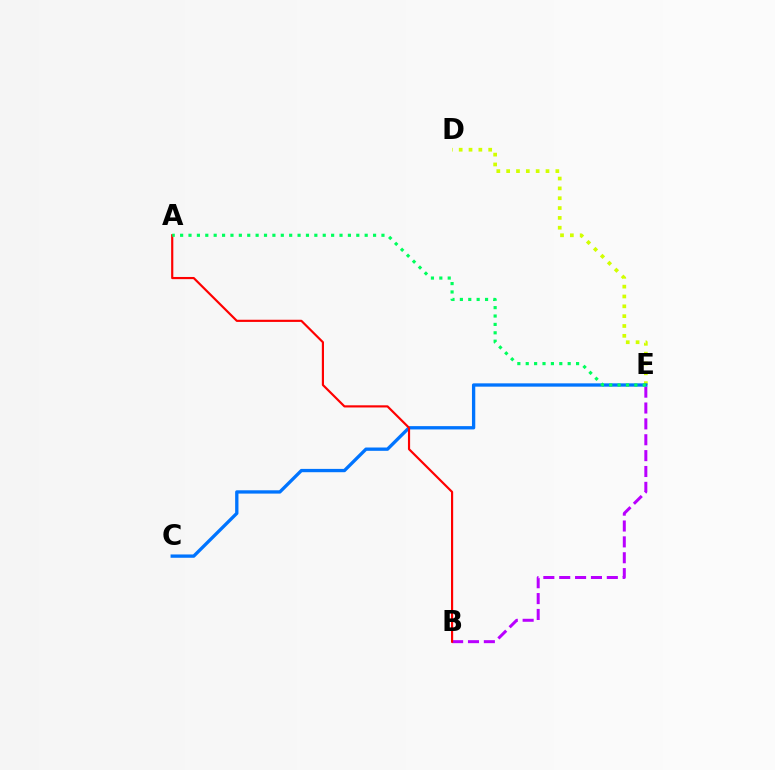{('B', 'E'): [{'color': '#b900ff', 'line_style': 'dashed', 'thickness': 2.16}], ('D', 'E'): [{'color': '#d1ff00', 'line_style': 'dotted', 'thickness': 2.67}], ('C', 'E'): [{'color': '#0074ff', 'line_style': 'solid', 'thickness': 2.39}], ('A', 'B'): [{'color': '#ff0000', 'line_style': 'solid', 'thickness': 1.56}], ('A', 'E'): [{'color': '#00ff5c', 'line_style': 'dotted', 'thickness': 2.28}]}